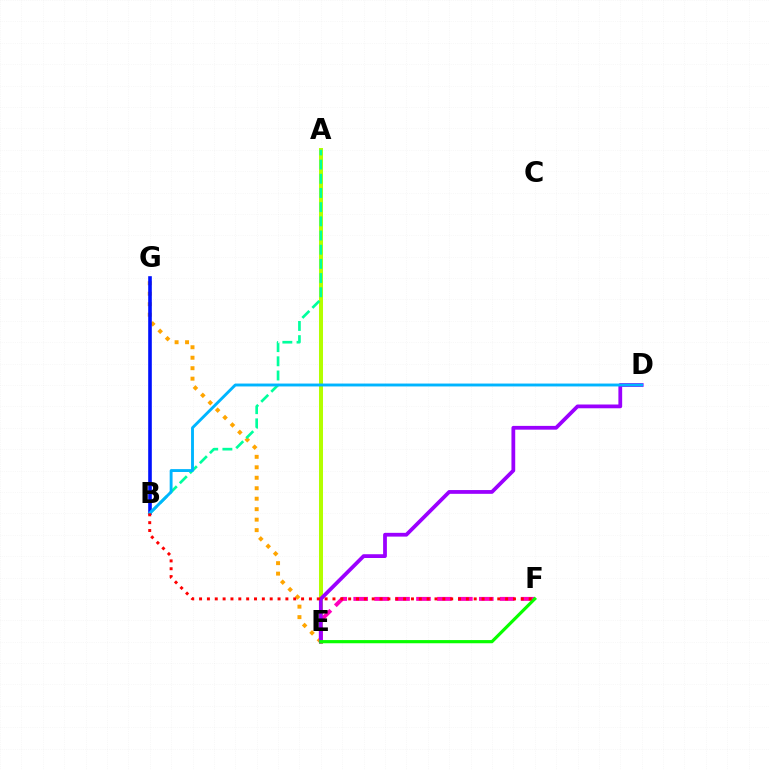{('A', 'E'): [{'color': '#b3ff00', 'line_style': 'solid', 'thickness': 2.89}], ('E', 'G'): [{'color': '#ffa500', 'line_style': 'dotted', 'thickness': 2.85}], ('E', 'F'): [{'color': '#ff00bd', 'line_style': 'dashed', 'thickness': 2.84}, {'color': '#08ff00', 'line_style': 'solid', 'thickness': 2.29}], ('D', 'E'): [{'color': '#9b00ff', 'line_style': 'solid', 'thickness': 2.71}], ('B', 'G'): [{'color': '#0010ff', 'line_style': 'solid', 'thickness': 2.6}], ('A', 'B'): [{'color': '#00ff9d', 'line_style': 'dashed', 'thickness': 1.93}], ('B', 'D'): [{'color': '#00b5ff', 'line_style': 'solid', 'thickness': 2.08}], ('B', 'F'): [{'color': '#ff0000', 'line_style': 'dotted', 'thickness': 2.13}]}